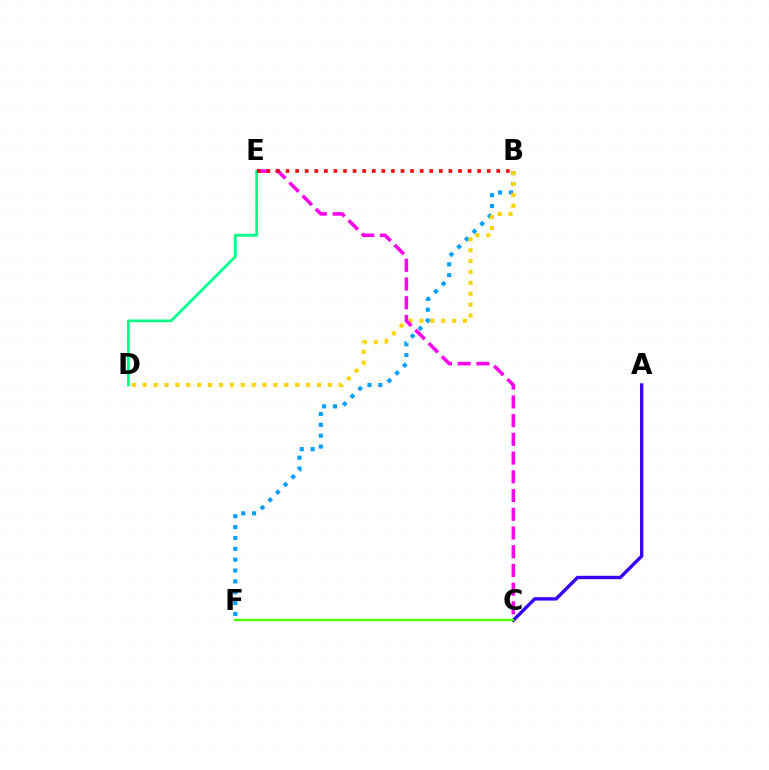{('A', 'C'): [{'color': '#3700ff', 'line_style': 'solid', 'thickness': 2.43}], ('B', 'F'): [{'color': '#009eff', 'line_style': 'dotted', 'thickness': 2.95}], ('B', 'D'): [{'color': '#ffd500', 'line_style': 'dotted', 'thickness': 2.96}], ('C', 'E'): [{'color': '#ff00ed', 'line_style': 'dashed', 'thickness': 2.54}], ('D', 'E'): [{'color': '#00ff86', 'line_style': 'solid', 'thickness': 1.98}], ('C', 'F'): [{'color': '#4fff00', 'line_style': 'solid', 'thickness': 1.67}], ('B', 'E'): [{'color': '#ff0000', 'line_style': 'dotted', 'thickness': 2.6}]}